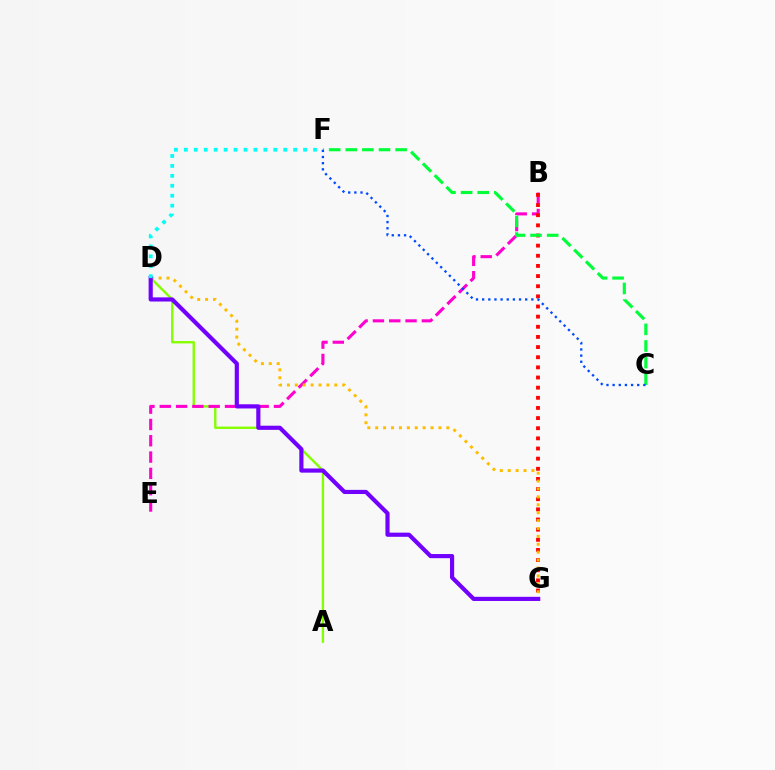{('A', 'D'): [{'color': '#84ff00', 'line_style': 'solid', 'thickness': 1.7}], ('B', 'E'): [{'color': '#ff00cf', 'line_style': 'dashed', 'thickness': 2.22}], ('B', 'G'): [{'color': '#ff0000', 'line_style': 'dotted', 'thickness': 2.76}], ('C', 'F'): [{'color': '#00ff39', 'line_style': 'dashed', 'thickness': 2.26}, {'color': '#004bff', 'line_style': 'dotted', 'thickness': 1.67}], ('D', 'G'): [{'color': '#ffbd00', 'line_style': 'dotted', 'thickness': 2.15}, {'color': '#7200ff', 'line_style': 'solid', 'thickness': 2.99}], ('D', 'F'): [{'color': '#00fff6', 'line_style': 'dotted', 'thickness': 2.7}]}